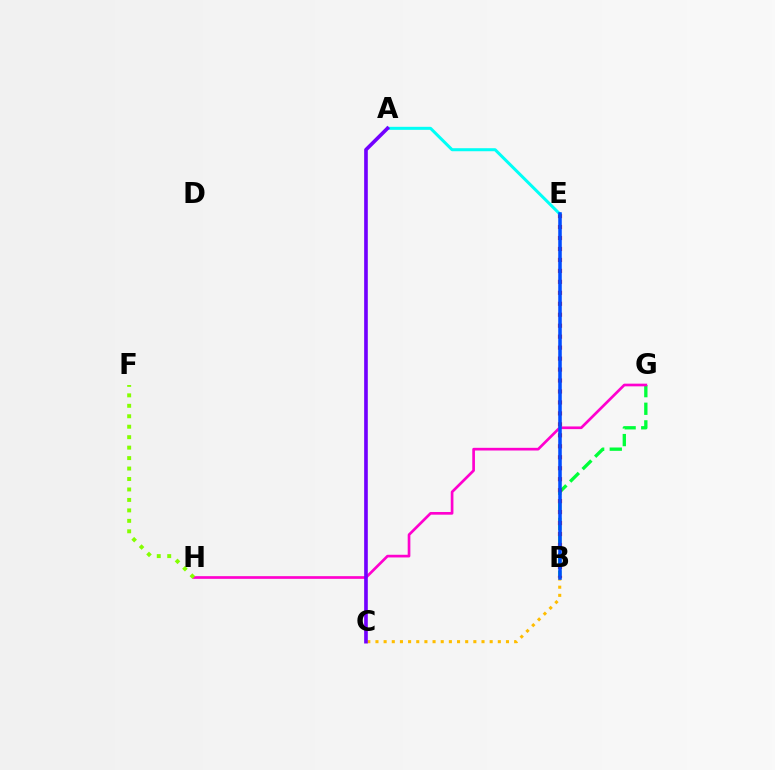{('B', 'G'): [{'color': '#00ff39', 'line_style': 'dashed', 'thickness': 2.39}], ('B', 'E'): [{'color': '#ff0000', 'line_style': 'dotted', 'thickness': 2.98}, {'color': '#004bff', 'line_style': 'solid', 'thickness': 2.55}], ('G', 'H'): [{'color': '#ff00cf', 'line_style': 'solid', 'thickness': 1.93}], ('B', 'C'): [{'color': '#ffbd00', 'line_style': 'dotted', 'thickness': 2.22}], ('A', 'E'): [{'color': '#00fff6', 'line_style': 'solid', 'thickness': 2.18}], ('A', 'C'): [{'color': '#7200ff', 'line_style': 'solid', 'thickness': 2.63}], ('F', 'H'): [{'color': '#84ff00', 'line_style': 'dotted', 'thickness': 2.84}]}